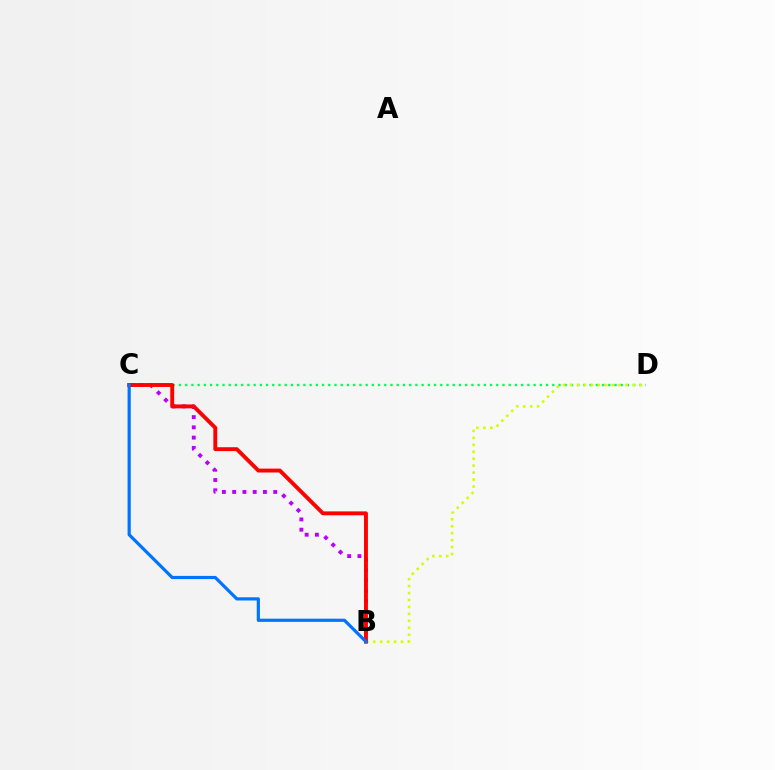{('B', 'C'): [{'color': '#b900ff', 'line_style': 'dotted', 'thickness': 2.79}, {'color': '#ff0000', 'line_style': 'solid', 'thickness': 2.8}, {'color': '#0074ff', 'line_style': 'solid', 'thickness': 2.3}], ('C', 'D'): [{'color': '#00ff5c', 'line_style': 'dotted', 'thickness': 1.69}], ('B', 'D'): [{'color': '#d1ff00', 'line_style': 'dotted', 'thickness': 1.89}]}